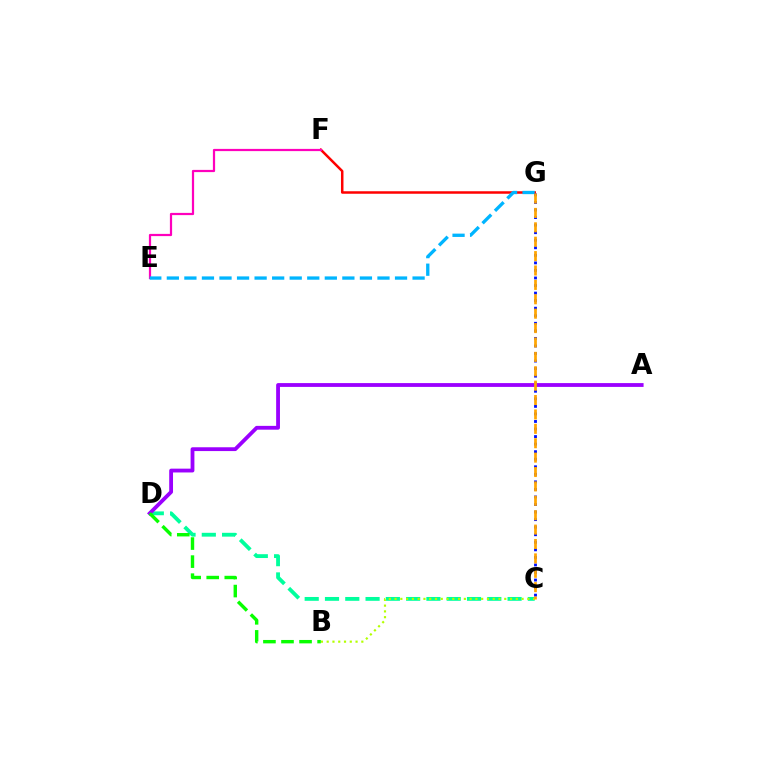{('F', 'G'): [{'color': '#ff0000', 'line_style': 'solid', 'thickness': 1.8}], ('E', 'F'): [{'color': '#ff00bd', 'line_style': 'solid', 'thickness': 1.6}], ('C', 'D'): [{'color': '#00ff9d', 'line_style': 'dashed', 'thickness': 2.76}], ('E', 'G'): [{'color': '#00b5ff', 'line_style': 'dashed', 'thickness': 2.38}], ('C', 'G'): [{'color': '#0010ff', 'line_style': 'dotted', 'thickness': 2.05}, {'color': '#ffa500', 'line_style': 'dashed', 'thickness': 1.96}], ('A', 'D'): [{'color': '#9b00ff', 'line_style': 'solid', 'thickness': 2.74}], ('B', 'C'): [{'color': '#b3ff00', 'line_style': 'dotted', 'thickness': 1.57}], ('B', 'D'): [{'color': '#08ff00', 'line_style': 'dashed', 'thickness': 2.45}]}